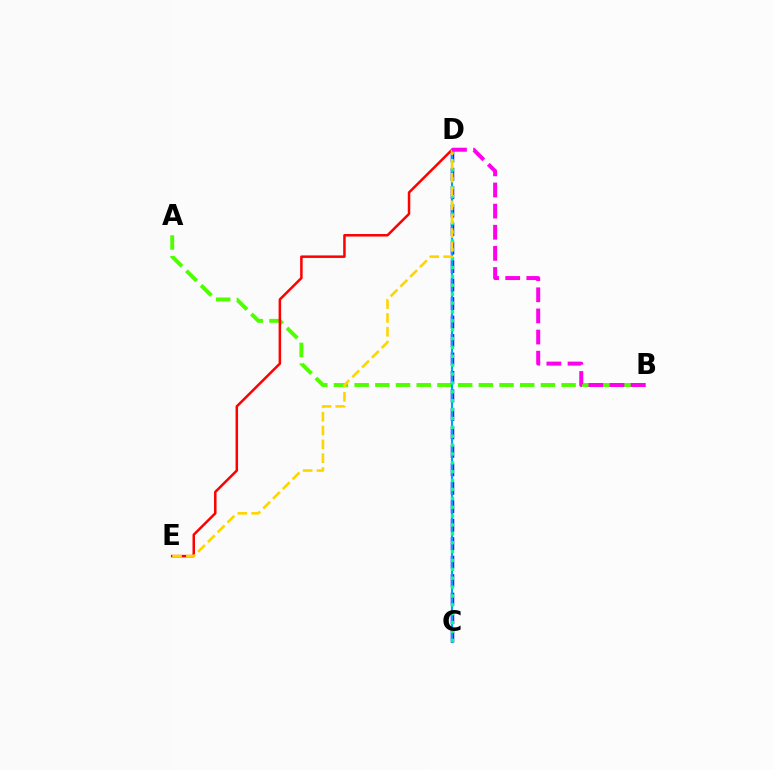{('A', 'B'): [{'color': '#4fff00', 'line_style': 'dashed', 'thickness': 2.81}], ('C', 'D'): [{'color': '#3700ff', 'line_style': 'dashed', 'thickness': 2.51}, {'color': '#009eff', 'line_style': 'solid', 'thickness': 1.54}, {'color': '#00ff86', 'line_style': 'dotted', 'thickness': 2.41}], ('D', 'E'): [{'color': '#ff0000', 'line_style': 'solid', 'thickness': 1.81}, {'color': '#ffd500', 'line_style': 'dashed', 'thickness': 1.88}], ('B', 'D'): [{'color': '#ff00ed', 'line_style': 'dashed', 'thickness': 2.87}]}